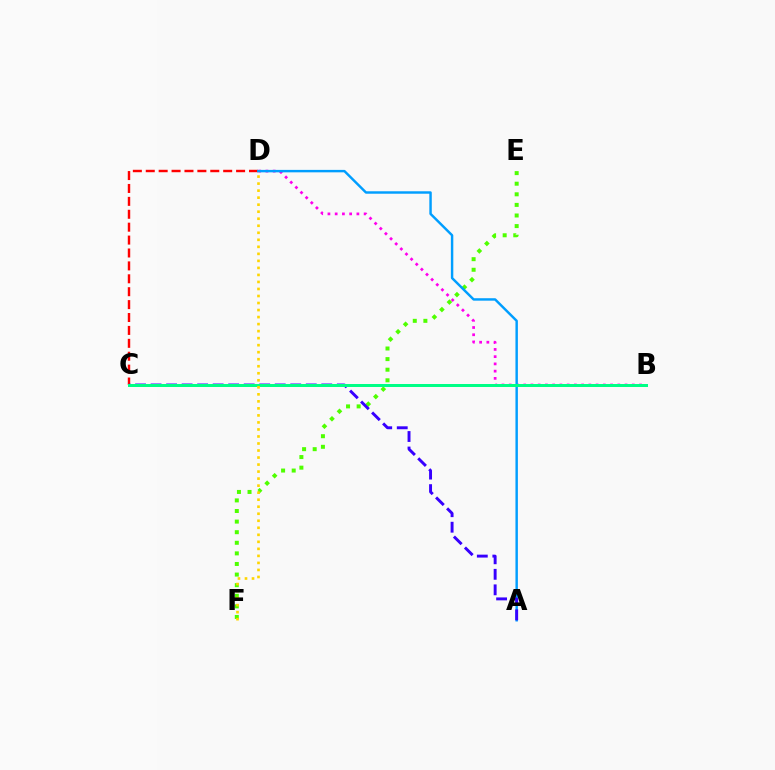{('C', 'D'): [{'color': '#ff0000', 'line_style': 'dashed', 'thickness': 1.75}], ('B', 'D'): [{'color': '#ff00ed', 'line_style': 'dotted', 'thickness': 1.97}], ('E', 'F'): [{'color': '#4fff00', 'line_style': 'dotted', 'thickness': 2.88}], ('A', 'D'): [{'color': '#009eff', 'line_style': 'solid', 'thickness': 1.76}], ('A', 'C'): [{'color': '#3700ff', 'line_style': 'dashed', 'thickness': 2.11}], ('B', 'C'): [{'color': '#00ff86', 'line_style': 'solid', 'thickness': 2.16}], ('D', 'F'): [{'color': '#ffd500', 'line_style': 'dotted', 'thickness': 1.91}]}